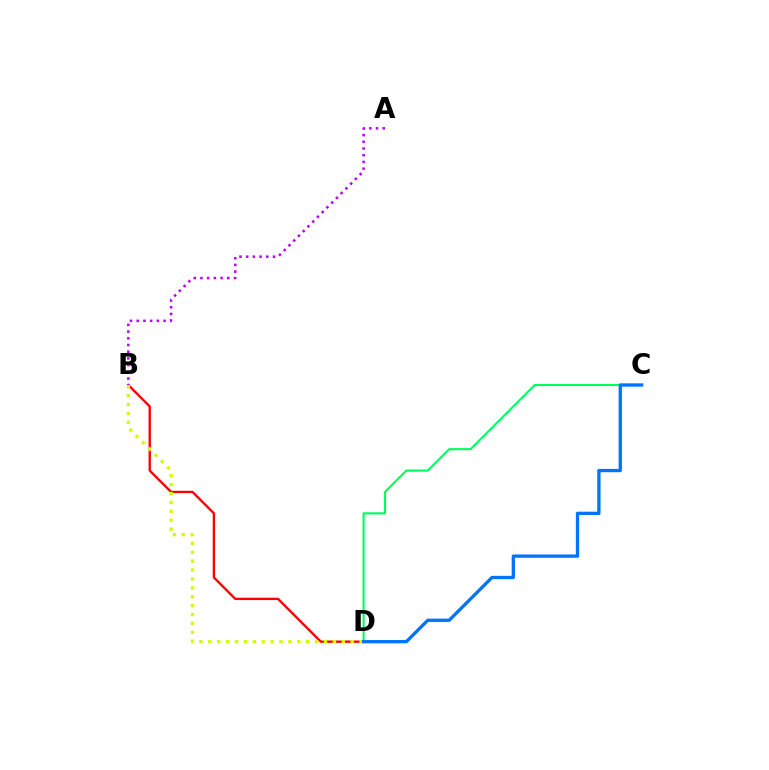{('B', 'D'): [{'color': '#ff0000', 'line_style': 'solid', 'thickness': 1.68}, {'color': '#d1ff00', 'line_style': 'dotted', 'thickness': 2.42}], ('A', 'B'): [{'color': '#b900ff', 'line_style': 'dotted', 'thickness': 1.82}], ('C', 'D'): [{'color': '#00ff5c', 'line_style': 'solid', 'thickness': 1.51}, {'color': '#0074ff', 'line_style': 'solid', 'thickness': 2.37}]}